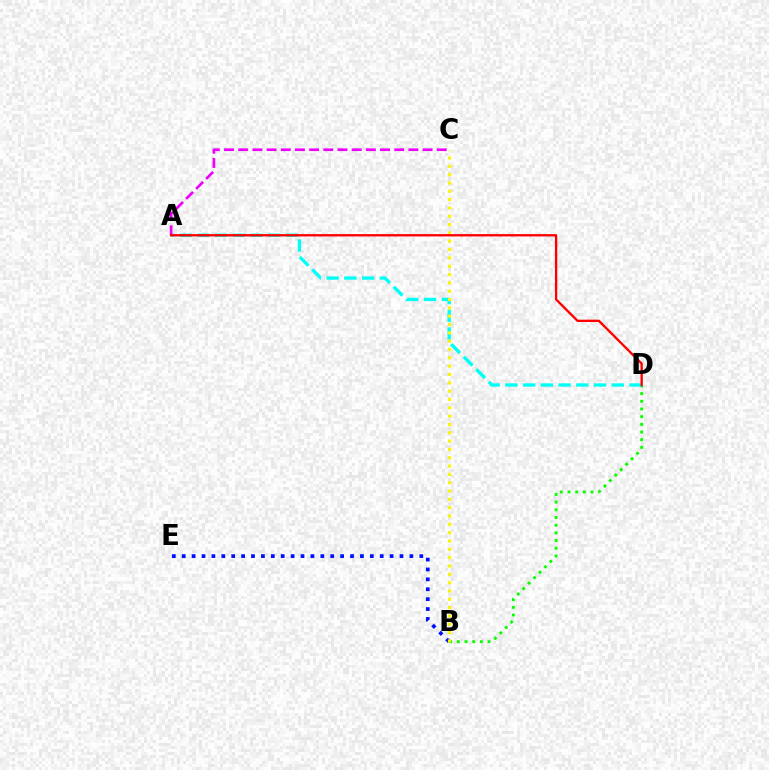{('B', 'D'): [{'color': '#08ff00', 'line_style': 'dotted', 'thickness': 2.09}], ('A', 'D'): [{'color': '#00fff6', 'line_style': 'dashed', 'thickness': 2.41}, {'color': '#ff0000', 'line_style': 'solid', 'thickness': 1.67}], ('A', 'C'): [{'color': '#ee00ff', 'line_style': 'dashed', 'thickness': 1.93}], ('B', 'E'): [{'color': '#0010ff', 'line_style': 'dotted', 'thickness': 2.69}], ('B', 'C'): [{'color': '#fcf500', 'line_style': 'dotted', 'thickness': 2.26}]}